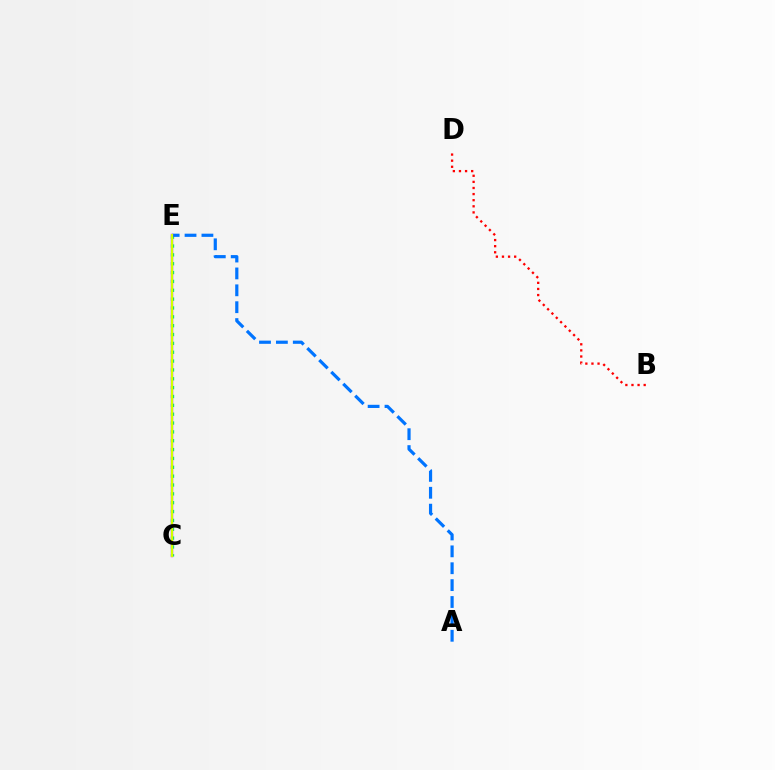{('C', 'E'): [{'color': '#00ff5c', 'line_style': 'dotted', 'thickness': 2.4}, {'color': '#b900ff', 'line_style': 'solid', 'thickness': 1.69}, {'color': '#d1ff00', 'line_style': 'solid', 'thickness': 1.55}], ('A', 'E'): [{'color': '#0074ff', 'line_style': 'dashed', 'thickness': 2.29}], ('B', 'D'): [{'color': '#ff0000', 'line_style': 'dotted', 'thickness': 1.66}]}